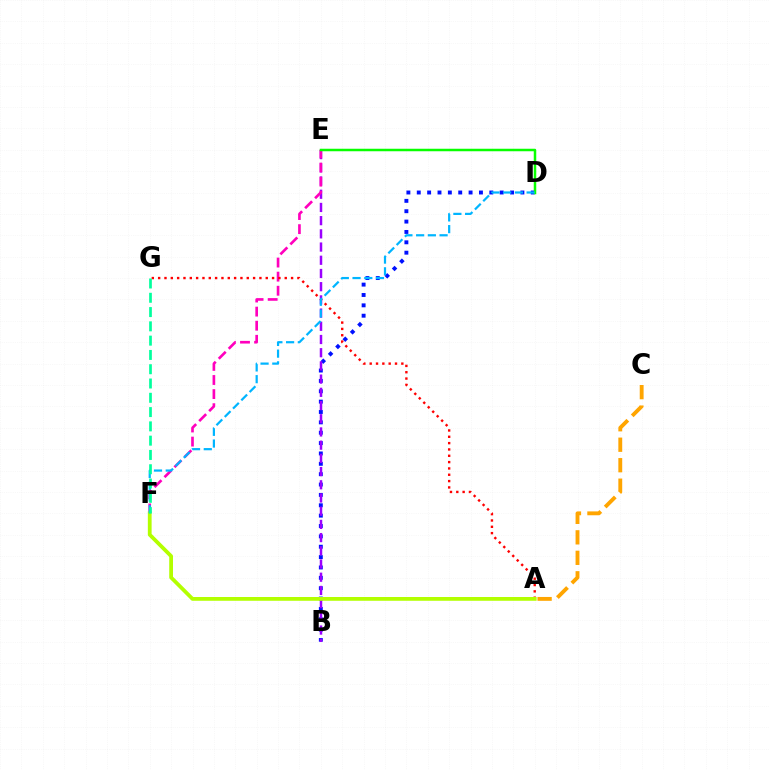{('B', 'D'): [{'color': '#0010ff', 'line_style': 'dotted', 'thickness': 2.82}], ('B', 'E'): [{'color': '#9b00ff', 'line_style': 'dashed', 'thickness': 1.79}], ('E', 'F'): [{'color': '#ff00bd', 'line_style': 'dashed', 'thickness': 1.91}], ('A', 'G'): [{'color': '#ff0000', 'line_style': 'dotted', 'thickness': 1.72}], ('D', 'E'): [{'color': '#08ff00', 'line_style': 'solid', 'thickness': 1.8}], ('A', 'C'): [{'color': '#ffa500', 'line_style': 'dashed', 'thickness': 2.78}], ('A', 'F'): [{'color': '#b3ff00', 'line_style': 'solid', 'thickness': 2.72}], ('D', 'F'): [{'color': '#00b5ff', 'line_style': 'dashed', 'thickness': 1.59}], ('F', 'G'): [{'color': '#00ff9d', 'line_style': 'dashed', 'thickness': 1.94}]}